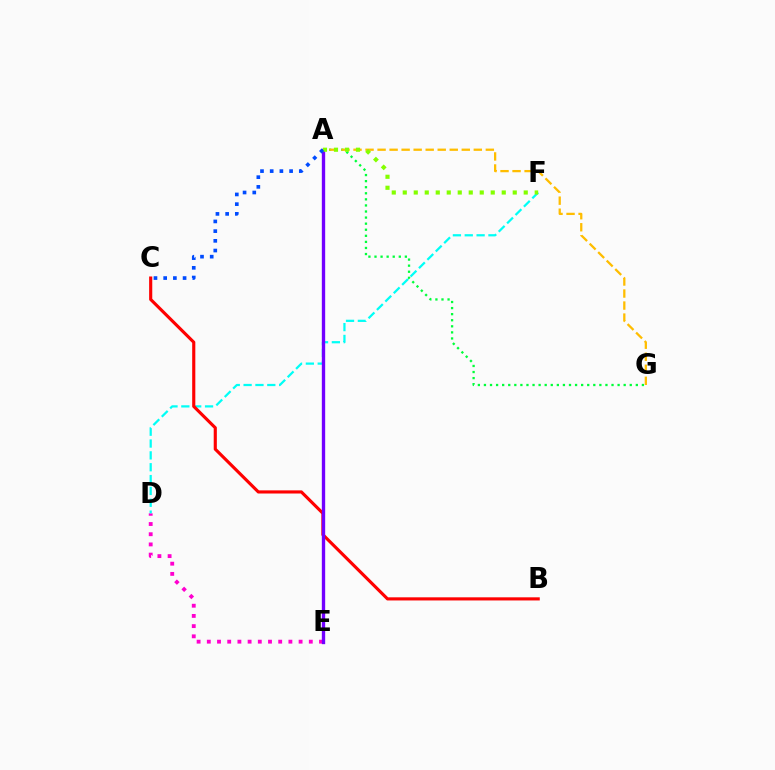{('D', 'E'): [{'color': '#ff00cf', 'line_style': 'dotted', 'thickness': 2.77}], ('D', 'F'): [{'color': '#00fff6', 'line_style': 'dashed', 'thickness': 1.61}], ('B', 'C'): [{'color': '#ff0000', 'line_style': 'solid', 'thickness': 2.26}], ('A', 'G'): [{'color': '#00ff39', 'line_style': 'dotted', 'thickness': 1.65}, {'color': '#ffbd00', 'line_style': 'dashed', 'thickness': 1.63}], ('A', 'E'): [{'color': '#7200ff', 'line_style': 'solid', 'thickness': 2.41}], ('A', 'F'): [{'color': '#84ff00', 'line_style': 'dotted', 'thickness': 2.99}], ('A', 'C'): [{'color': '#004bff', 'line_style': 'dotted', 'thickness': 2.64}]}